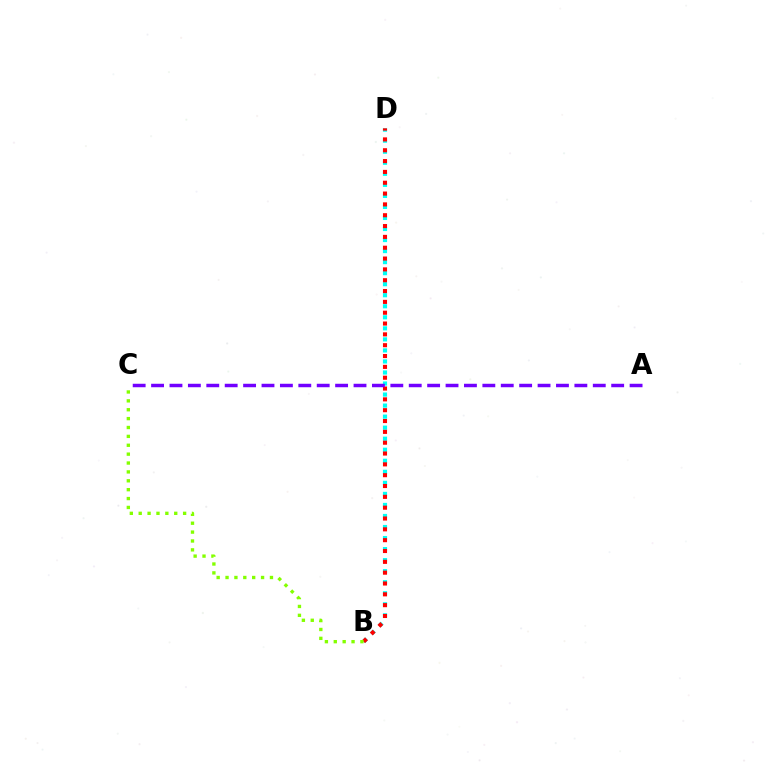{('B', 'D'): [{'color': '#00fff6', 'line_style': 'dotted', 'thickness': 3.0}, {'color': '#ff0000', 'line_style': 'dotted', 'thickness': 2.94}], ('B', 'C'): [{'color': '#84ff00', 'line_style': 'dotted', 'thickness': 2.41}], ('A', 'C'): [{'color': '#7200ff', 'line_style': 'dashed', 'thickness': 2.5}]}